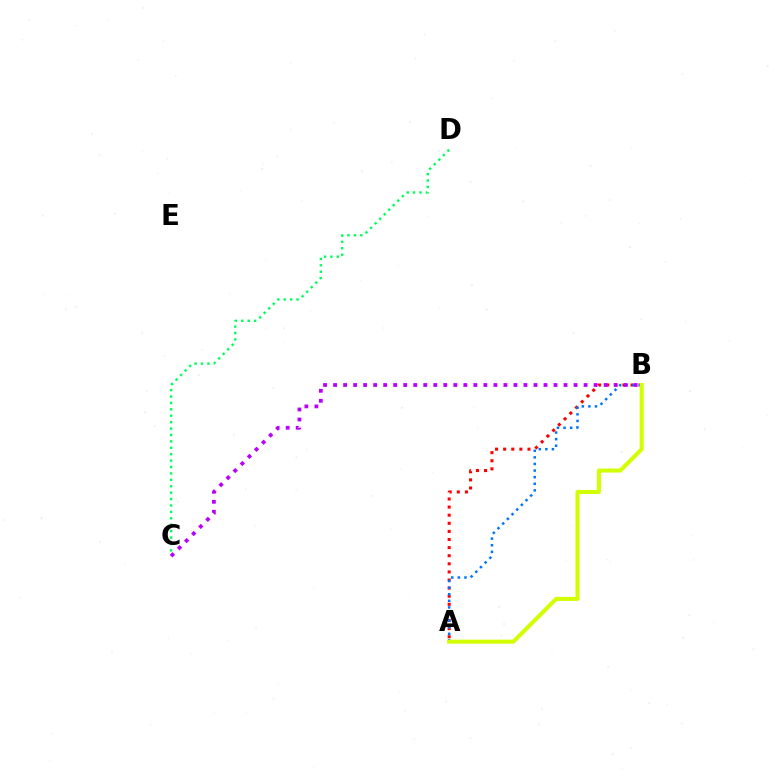{('A', 'B'): [{'color': '#ff0000', 'line_style': 'dotted', 'thickness': 2.2}, {'color': '#0074ff', 'line_style': 'dotted', 'thickness': 1.79}, {'color': '#d1ff00', 'line_style': 'solid', 'thickness': 2.91}], ('C', 'D'): [{'color': '#00ff5c', 'line_style': 'dotted', 'thickness': 1.74}], ('B', 'C'): [{'color': '#b900ff', 'line_style': 'dotted', 'thickness': 2.72}]}